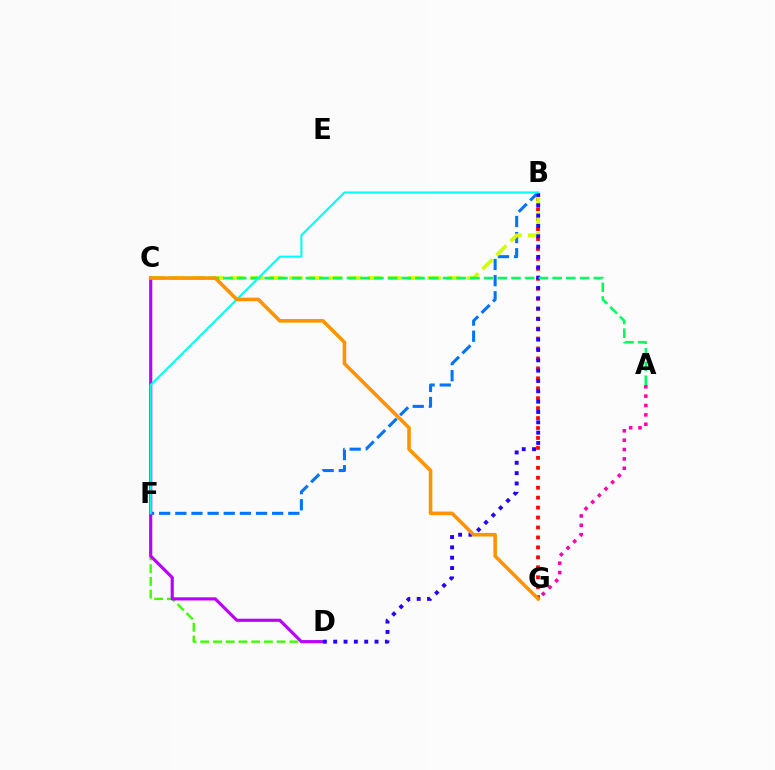{('D', 'F'): [{'color': '#3dff00', 'line_style': 'dashed', 'thickness': 1.73}], ('B', 'F'): [{'color': '#0074ff', 'line_style': 'dashed', 'thickness': 2.19}, {'color': '#00fff6', 'line_style': 'solid', 'thickness': 1.52}], ('B', 'G'): [{'color': '#ff0000', 'line_style': 'dotted', 'thickness': 2.7}], ('B', 'C'): [{'color': '#d1ff00', 'line_style': 'dashed', 'thickness': 2.68}], ('C', 'D'): [{'color': '#b900ff', 'line_style': 'solid', 'thickness': 2.26}], ('A', 'G'): [{'color': '#ff00ac', 'line_style': 'dotted', 'thickness': 2.54}], ('B', 'D'): [{'color': '#2500ff', 'line_style': 'dotted', 'thickness': 2.81}], ('A', 'C'): [{'color': '#00ff5c', 'line_style': 'dashed', 'thickness': 1.86}], ('C', 'G'): [{'color': '#ff9400', 'line_style': 'solid', 'thickness': 2.59}]}